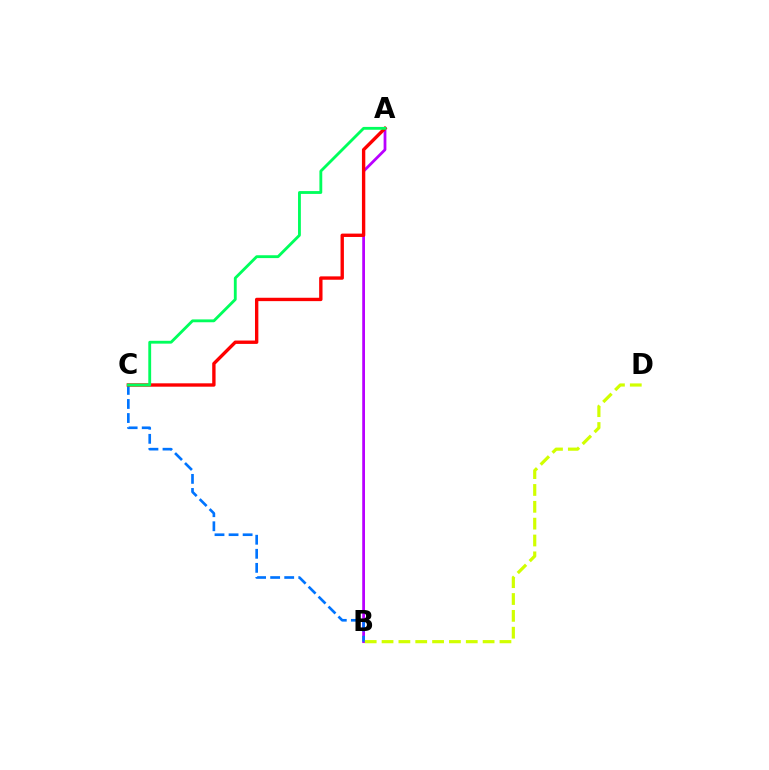{('A', 'B'): [{'color': '#b900ff', 'line_style': 'solid', 'thickness': 1.99}], ('B', 'C'): [{'color': '#0074ff', 'line_style': 'dashed', 'thickness': 1.91}], ('A', 'C'): [{'color': '#ff0000', 'line_style': 'solid', 'thickness': 2.42}, {'color': '#00ff5c', 'line_style': 'solid', 'thickness': 2.05}], ('B', 'D'): [{'color': '#d1ff00', 'line_style': 'dashed', 'thickness': 2.29}]}